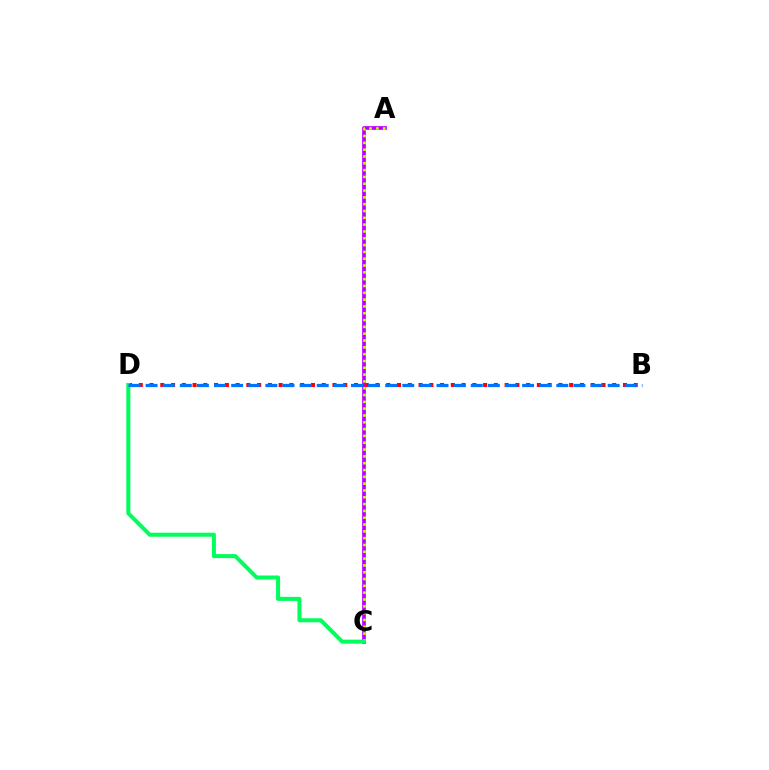{('A', 'C'): [{'color': '#b900ff', 'line_style': 'solid', 'thickness': 2.67}, {'color': '#d1ff00', 'line_style': 'dotted', 'thickness': 1.85}], ('B', 'D'): [{'color': '#ff0000', 'line_style': 'dotted', 'thickness': 2.92}, {'color': '#0074ff', 'line_style': 'dashed', 'thickness': 2.32}], ('C', 'D'): [{'color': '#00ff5c', 'line_style': 'solid', 'thickness': 2.9}]}